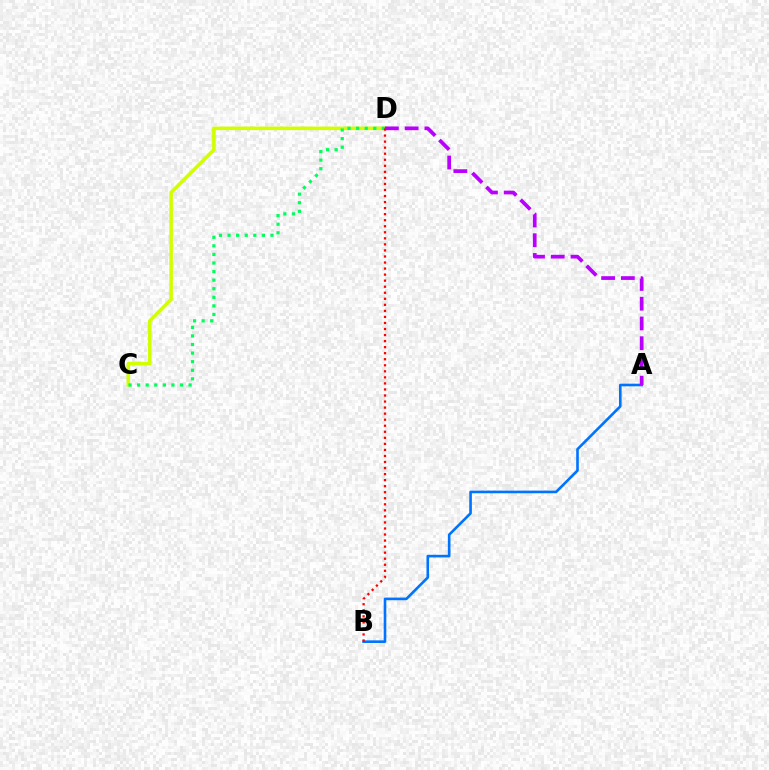{('C', 'D'): [{'color': '#d1ff00', 'line_style': 'solid', 'thickness': 2.56}, {'color': '#00ff5c', 'line_style': 'dotted', 'thickness': 2.33}], ('A', 'B'): [{'color': '#0074ff', 'line_style': 'solid', 'thickness': 1.89}], ('B', 'D'): [{'color': '#ff0000', 'line_style': 'dotted', 'thickness': 1.64}], ('A', 'D'): [{'color': '#b900ff', 'line_style': 'dashed', 'thickness': 2.68}]}